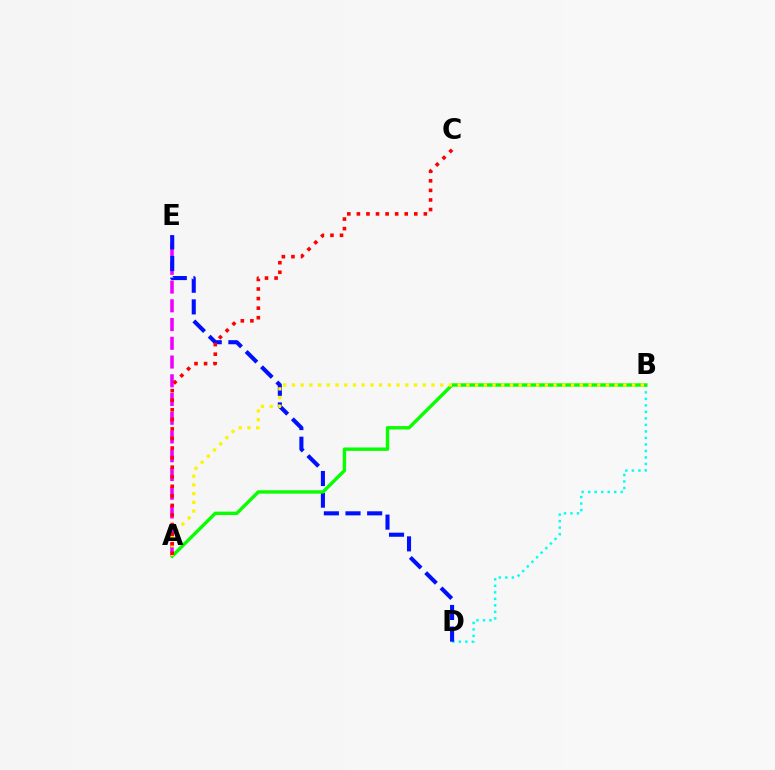{('A', 'E'): [{'color': '#ee00ff', 'line_style': 'dashed', 'thickness': 2.55}], ('B', 'D'): [{'color': '#00fff6', 'line_style': 'dotted', 'thickness': 1.77}], ('D', 'E'): [{'color': '#0010ff', 'line_style': 'dashed', 'thickness': 2.94}], ('A', 'B'): [{'color': '#08ff00', 'line_style': 'solid', 'thickness': 2.44}, {'color': '#fcf500', 'line_style': 'dotted', 'thickness': 2.37}], ('A', 'C'): [{'color': '#ff0000', 'line_style': 'dotted', 'thickness': 2.6}]}